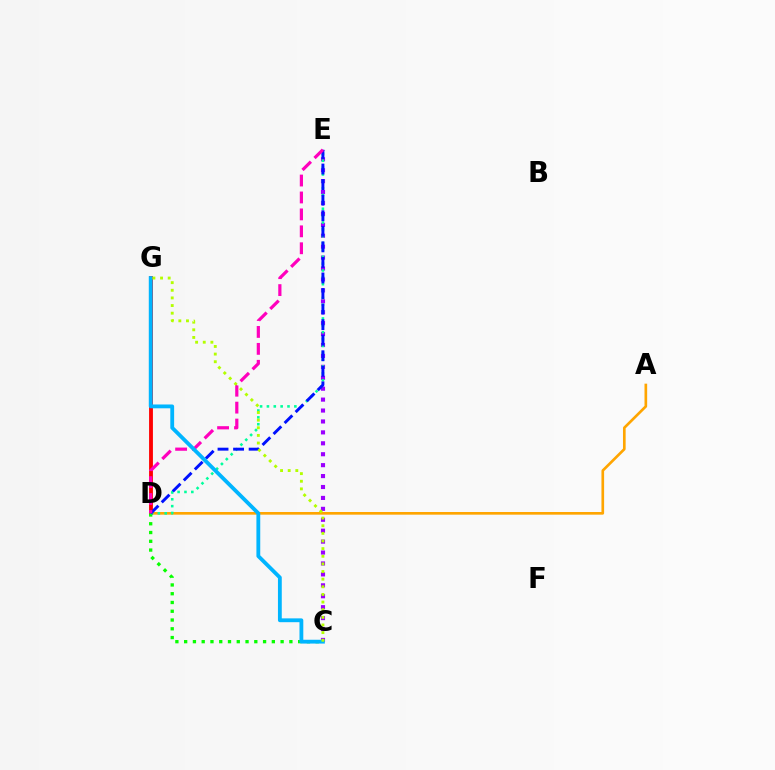{('A', 'D'): [{'color': '#ffa500', 'line_style': 'solid', 'thickness': 1.92}], ('C', 'E'): [{'color': '#9b00ff', 'line_style': 'dotted', 'thickness': 2.97}], ('D', 'G'): [{'color': '#ff0000', 'line_style': 'solid', 'thickness': 2.77}], ('C', 'D'): [{'color': '#08ff00', 'line_style': 'dotted', 'thickness': 2.38}], ('D', 'E'): [{'color': '#00ff9d', 'line_style': 'dotted', 'thickness': 1.86}, {'color': '#0010ff', 'line_style': 'dashed', 'thickness': 2.11}, {'color': '#ff00bd', 'line_style': 'dashed', 'thickness': 2.3}], ('C', 'G'): [{'color': '#00b5ff', 'line_style': 'solid', 'thickness': 2.75}, {'color': '#b3ff00', 'line_style': 'dotted', 'thickness': 2.07}]}